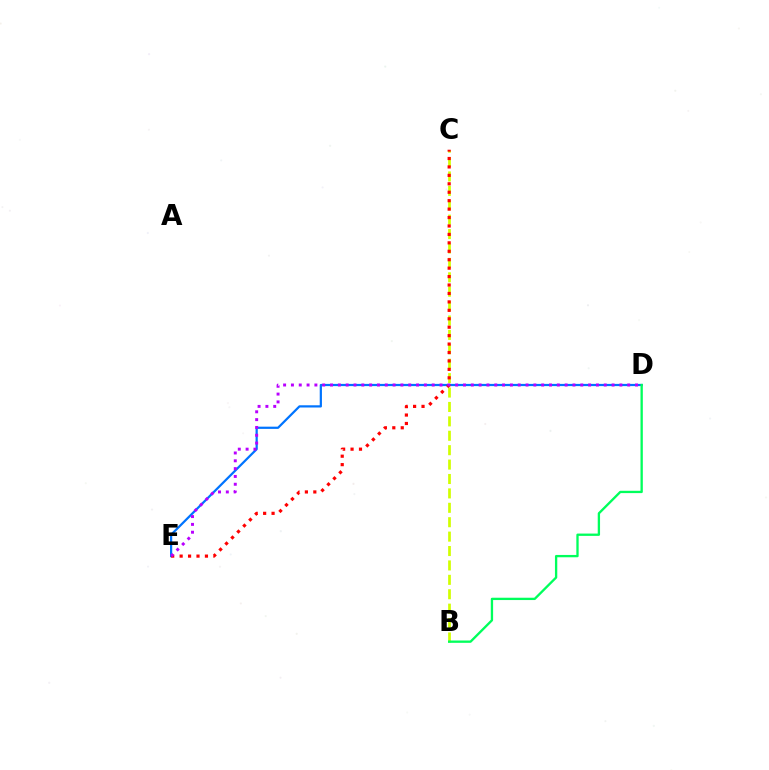{('D', 'E'): [{'color': '#0074ff', 'line_style': 'solid', 'thickness': 1.6}, {'color': '#b900ff', 'line_style': 'dotted', 'thickness': 2.12}], ('B', 'C'): [{'color': '#d1ff00', 'line_style': 'dashed', 'thickness': 1.96}], ('C', 'E'): [{'color': '#ff0000', 'line_style': 'dotted', 'thickness': 2.29}], ('B', 'D'): [{'color': '#00ff5c', 'line_style': 'solid', 'thickness': 1.67}]}